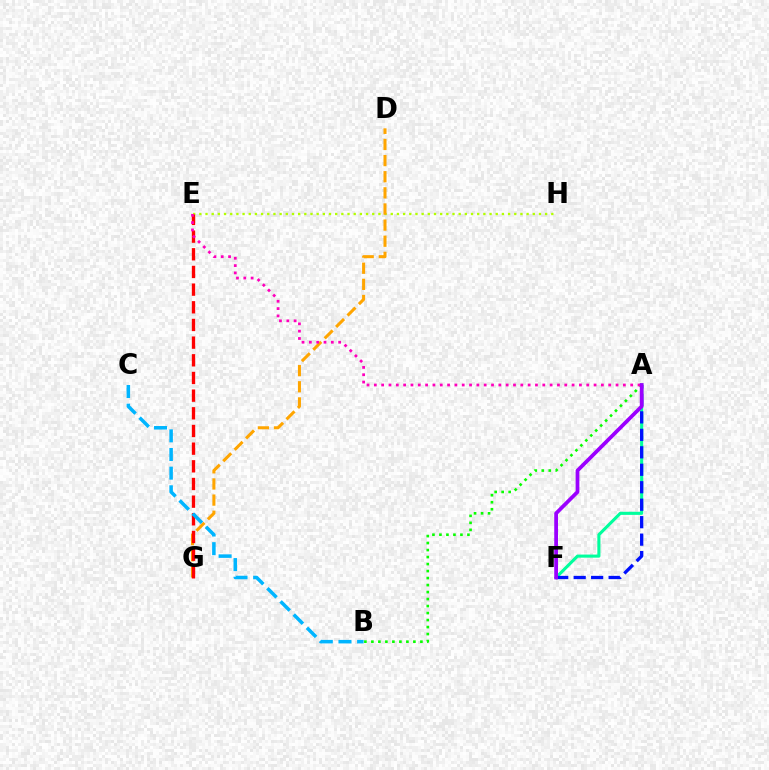{('A', 'F'): [{'color': '#00ff9d', 'line_style': 'solid', 'thickness': 2.23}, {'color': '#0010ff', 'line_style': 'dashed', 'thickness': 2.37}, {'color': '#9b00ff', 'line_style': 'solid', 'thickness': 2.7}], ('E', 'H'): [{'color': '#b3ff00', 'line_style': 'dotted', 'thickness': 1.68}], ('D', 'G'): [{'color': '#ffa500', 'line_style': 'dashed', 'thickness': 2.19}], ('E', 'G'): [{'color': '#ff0000', 'line_style': 'dashed', 'thickness': 2.4}], ('A', 'B'): [{'color': '#08ff00', 'line_style': 'dotted', 'thickness': 1.9}], ('A', 'E'): [{'color': '#ff00bd', 'line_style': 'dotted', 'thickness': 1.99}], ('B', 'C'): [{'color': '#00b5ff', 'line_style': 'dashed', 'thickness': 2.53}]}